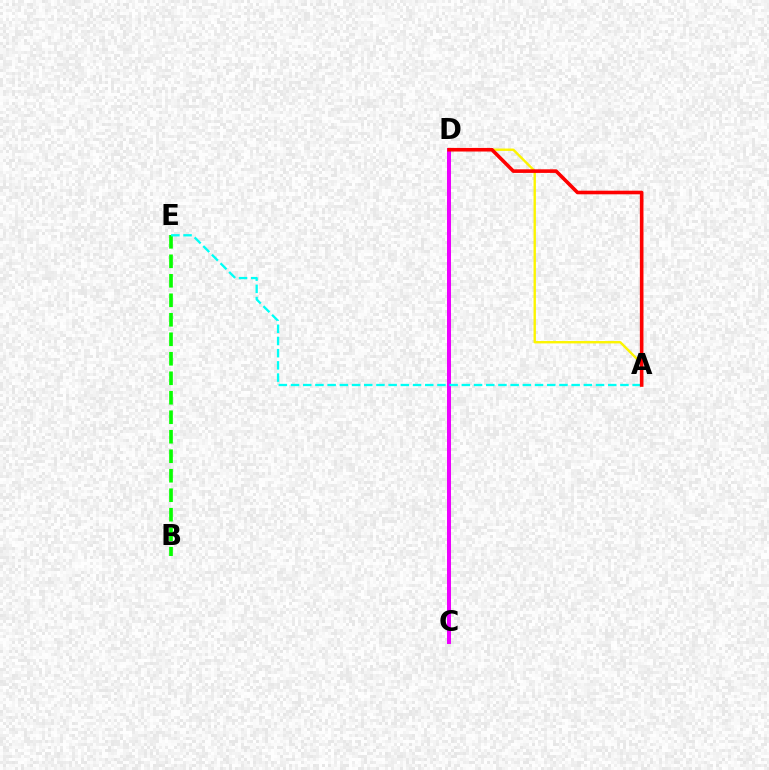{('B', 'E'): [{'color': '#08ff00', 'line_style': 'dashed', 'thickness': 2.65}], ('C', 'D'): [{'color': '#0010ff', 'line_style': 'dotted', 'thickness': 2.76}, {'color': '#ee00ff', 'line_style': 'solid', 'thickness': 2.86}], ('A', 'D'): [{'color': '#fcf500', 'line_style': 'solid', 'thickness': 1.72}, {'color': '#ff0000', 'line_style': 'solid', 'thickness': 2.6}], ('A', 'E'): [{'color': '#00fff6', 'line_style': 'dashed', 'thickness': 1.66}]}